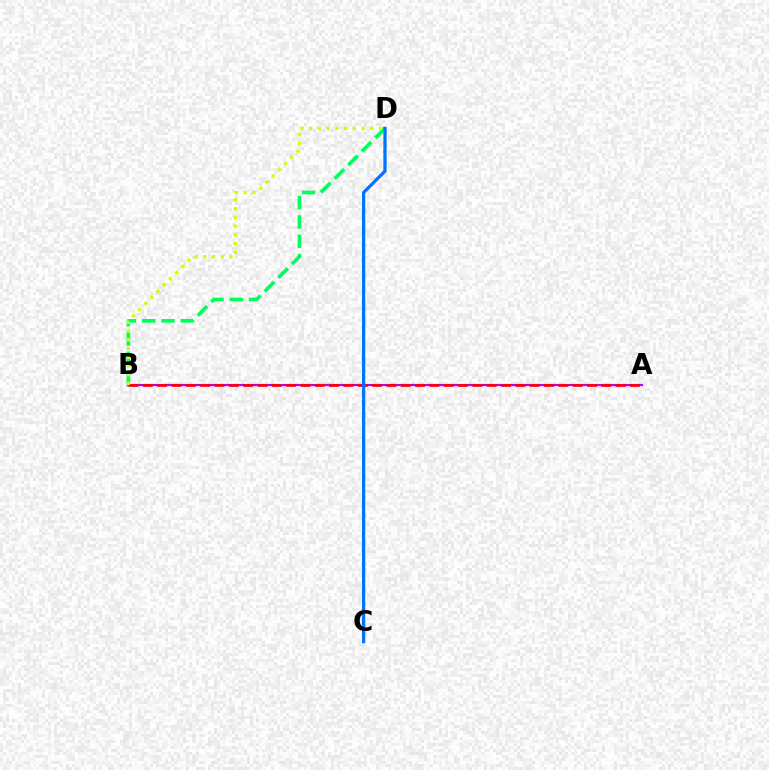{('B', 'D'): [{'color': '#00ff5c', 'line_style': 'dashed', 'thickness': 2.62}, {'color': '#d1ff00', 'line_style': 'dotted', 'thickness': 2.37}], ('A', 'B'): [{'color': '#b900ff', 'line_style': 'solid', 'thickness': 1.56}, {'color': '#ff0000', 'line_style': 'dashed', 'thickness': 1.95}], ('C', 'D'): [{'color': '#0074ff', 'line_style': 'solid', 'thickness': 2.35}]}